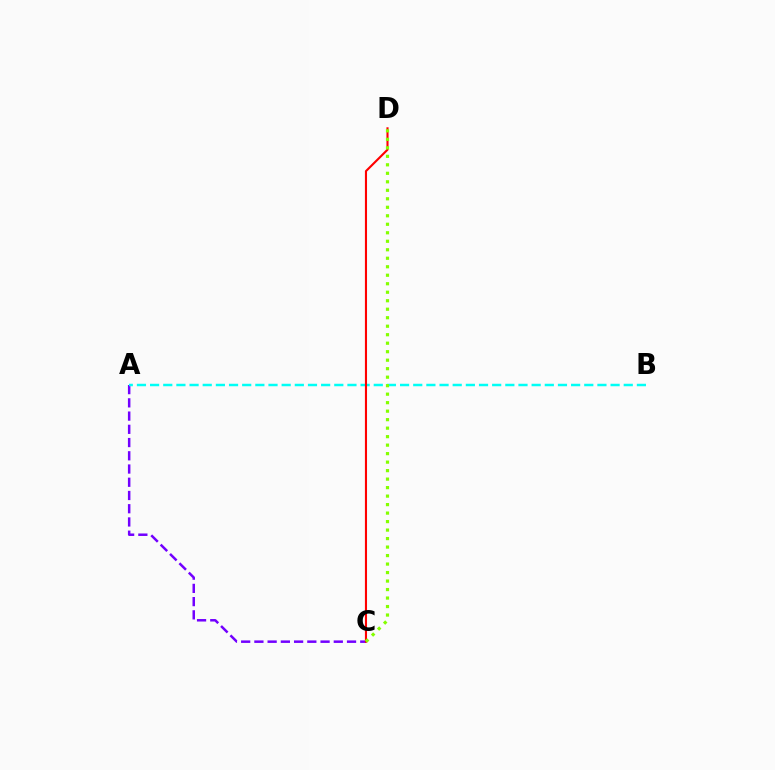{('A', 'C'): [{'color': '#7200ff', 'line_style': 'dashed', 'thickness': 1.8}], ('A', 'B'): [{'color': '#00fff6', 'line_style': 'dashed', 'thickness': 1.79}], ('C', 'D'): [{'color': '#ff0000', 'line_style': 'solid', 'thickness': 1.52}, {'color': '#84ff00', 'line_style': 'dotted', 'thickness': 2.31}]}